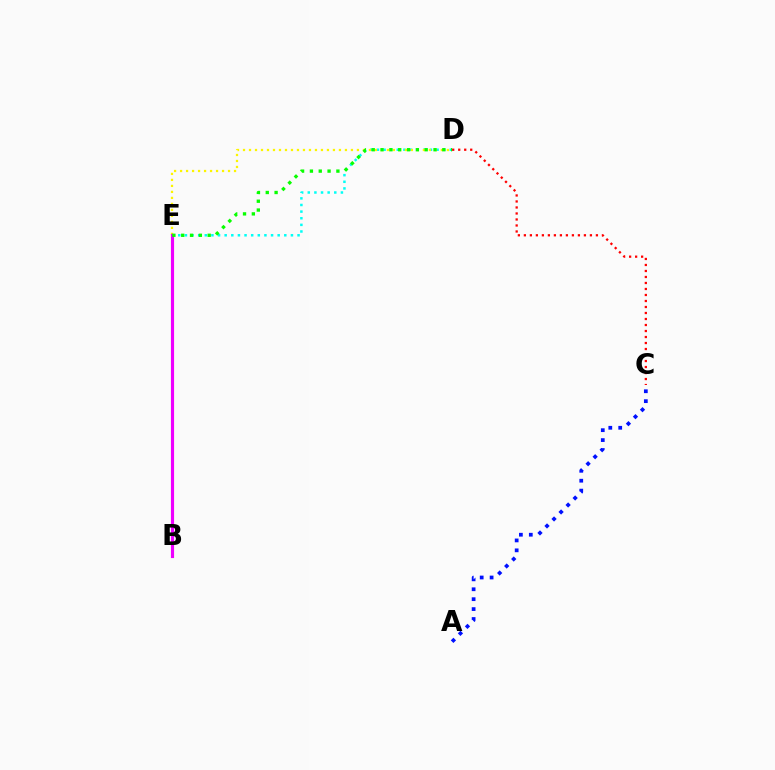{('D', 'E'): [{'color': '#00fff6', 'line_style': 'dotted', 'thickness': 1.8}, {'color': '#fcf500', 'line_style': 'dotted', 'thickness': 1.63}, {'color': '#08ff00', 'line_style': 'dotted', 'thickness': 2.4}], ('B', 'E'): [{'color': '#ee00ff', 'line_style': 'solid', 'thickness': 2.27}], ('A', 'C'): [{'color': '#0010ff', 'line_style': 'dotted', 'thickness': 2.69}], ('C', 'D'): [{'color': '#ff0000', 'line_style': 'dotted', 'thickness': 1.63}]}